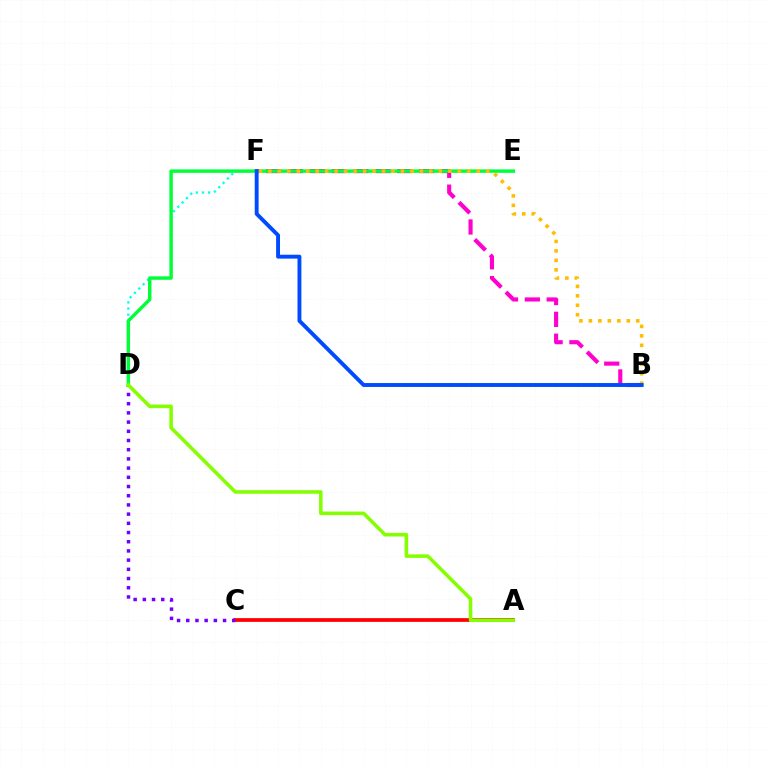{('D', 'F'): [{'color': '#00fff6', 'line_style': 'dotted', 'thickness': 1.67}], ('A', 'C'): [{'color': '#ff0000', 'line_style': 'solid', 'thickness': 2.68}], ('C', 'D'): [{'color': '#7200ff', 'line_style': 'dotted', 'thickness': 2.5}], ('B', 'F'): [{'color': '#ff00cf', 'line_style': 'dashed', 'thickness': 2.97}, {'color': '#ffbd00', 'line_style': 'dotted', 'thickness': 2.57}, {'color': '#004bff', 'line_style': 'solid', 'thickness': 2.8}], ('D', 'E'): [{'color': '#00ff39', 'line_style': 'solid', 'thickness': 2.48}], ('A', 'D'): [{'color': '#84ff00', 'line_style': 'solid', 'thickness': 2.55}]}